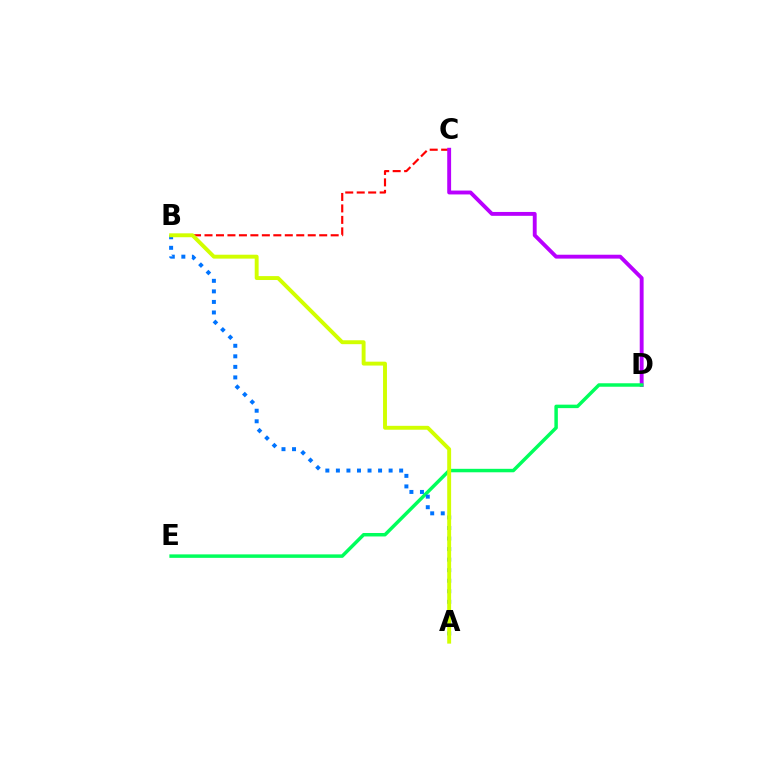{('B', 'C'): [{'color': '#ff0000', 'line_style': 'dashed', 'thickness': 1.56}], ('C', 'D'): [{'color': '#b900ff', 'line_style': 'solid', 'thickness': 2.79}], ('D', 'E'): [{'color': '#00ff5c', 'line_style': 'solid', 'thickness': 2.5}], ('A', 'B'): [{'color': '#0074ff', 'line_style': 'dotted', 'thickness': 2.86}, {'color': '#d1ff00', 'line_style': 'solid', 'thickness': 2.81}]}